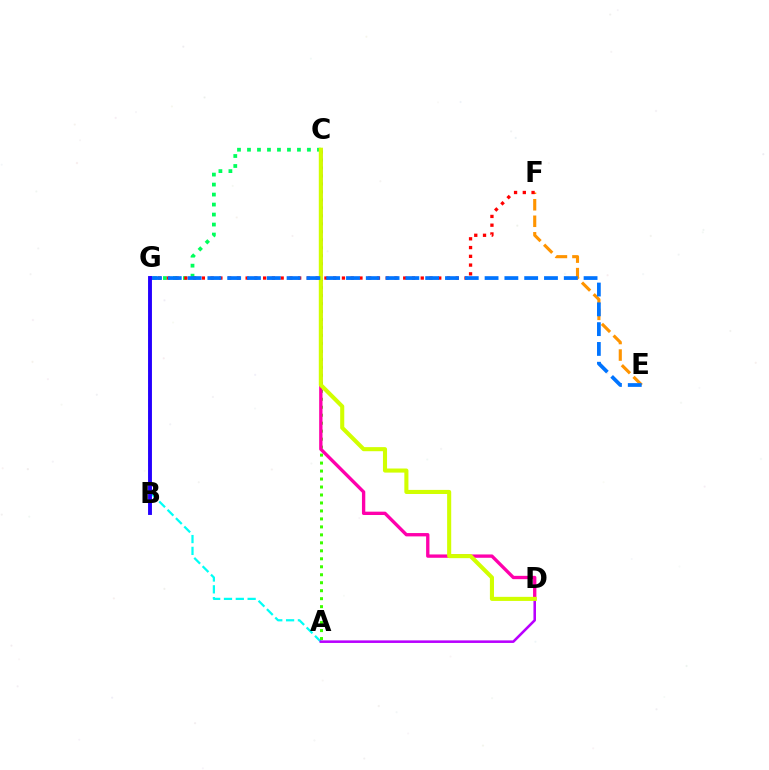{('E', 'F'): [{'color': '#ff9400', 'line_style': 'dashed', 'thickness': 2.24}], ('A', 'G'): [{'color': '#00fff6', 'line_style': 'dashed', 'thickness': 1.61}], ('C', 'G'): [{'color': '#00ff5c', 'line_style': 'dotted', 'thickness': 2.72}], ('F', 'G'): [{'color': '#ff0000', 'line_style': 'dotted', 'thickness': 2.38}], ('A', 'C'): [{'color': '#3dff00', 'line_style': 'dotted', 'thickness': 2.17}], ('C', 'D'): [{'color': '#ff00ac', 'line_style': 'solid', 'thickness': 2.4}, {'color': '#d1ff00', 'line_style': 'solid', 'thickness': 2.94}], ('A', 'D'): [{'color': '#b900ff', 'line_style': 'solid', 'thickness': 1.84}], ('E', 'G'): [{'color': '#0074ff', 'line_style': 'dashed', 'thickness': 2.69}], ('B', 'G'): [{'color': '#2500ff', 'line_style': 'solid', 'thickness': 2.8}]}